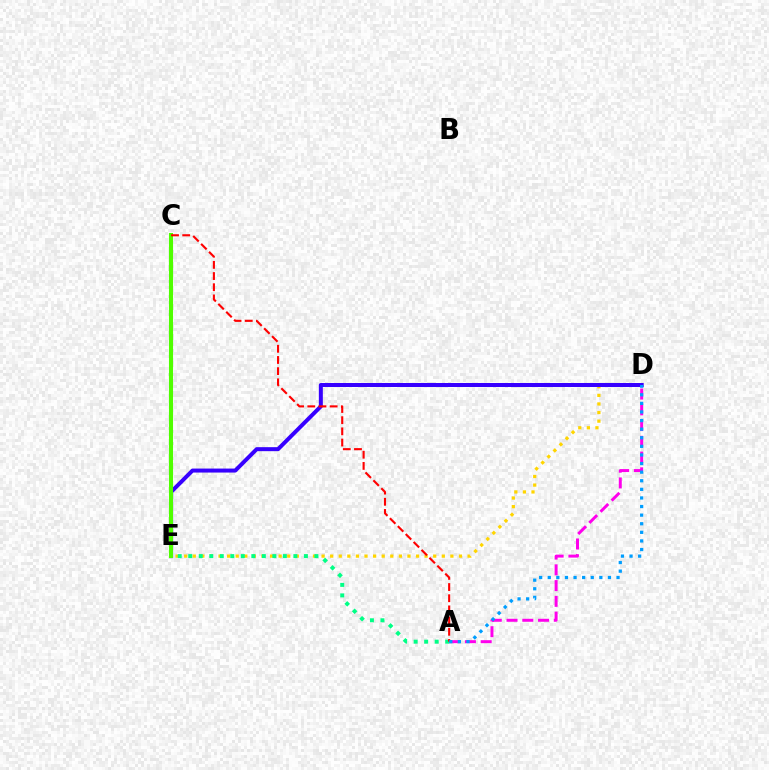{('D', 'E'): [{'color': '#ffd500', 'line_style': 'dotted', 'thickness': 2.33}, {'color': '#3700ff', 'line_style': 'solid', 'thickness': 2.88}], ('A', 'E'): [{'color': '#00ff86', 'line_style': 'dotted', 'thickness': 2.86}], ('A', 'D'): [{'color': '#ff00ed', 'line_style': 'dashed', 'thickness': 2.14}, {'color': '#009eff', 'line_style': 'dotted', 'thickness': 2.34}], ('C', 'E'): [{'color': '#4fff00', 'line_style': 'solid', 'thickness': 2.95}], ('A', 'C'): [{'color': '#ff0000', 'line_style': 'dashed', 'thickness': 1.52}]}